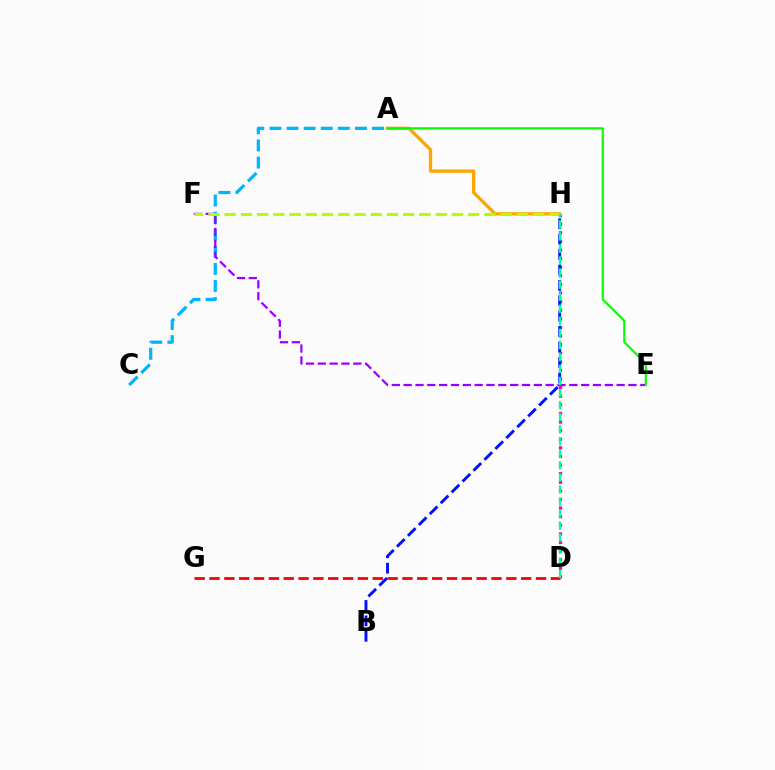{('D', 'H'): [{'color': '#ff00bd', 'line_style': 'dotted', 'thickness': 2.34}, {'color': '#00ff9d', 'line_style': 'dashed', 'thickness': 1.64}], ('B', 'H'): [{'color': '#0010ff', 'line_style': 'dashed', 'thickness': 2.09}], ('A', 'C'): [{'color': '#00b5ff', 'line_style': 'dashed', 'thickness': 2.32}], ('D', 'G'): [{'color': '#ff0000', 'line_style': 'dashed', 'thickness': 2.02}], ('A', 'H'): [{'color': '#ffa500', 'line_style': 'solid', 'thickness': 2.38}], ('E', 'F'): [{'color': '#9b00ff', 'line_style': 'dashed', 'thickness': 1.61}], ('F', 'H'): [{'color': '#b3ff00', 'line_style': 'dashed', 'thickness': 2.21}], ('A', 'E'): [{'color': '#08ff00', 'line_style': 'solid', 'thickness': 1.59}]}